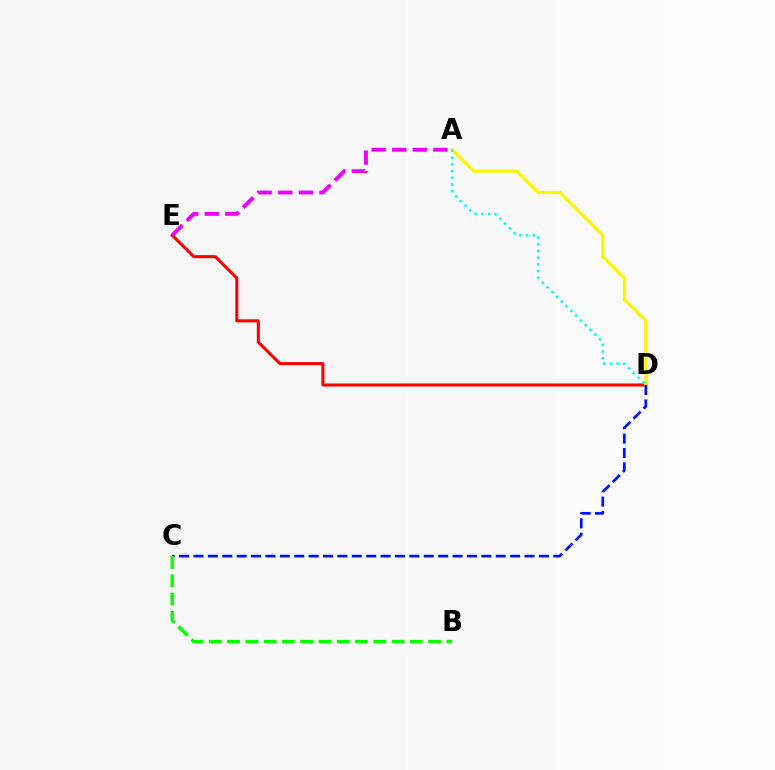{('D', 'E'): [{'color': '#ff0000', 'line_style': 'solid', 'thickness': 2.19}], ('A', 'D'): [{'color': '#fcf500', 'line_style': 'solid', 'thickness': 2.31}, {'color': '#00fff6', 'line_style': 'dotted', 'thickness': 1.82}], ('C', 'D'): [{'color': '#0010ff', 'line_style': 'dashed', 'thickness': 1.96}], ('A', 'E'): [{'color': '#ee00ff', 'line_style': 'dashed', 'thickness': 2.8}], ('B', 'C'): [{'color': '#08ff00', 'line_style': 'dashed', 'thickness': 2.48}]}